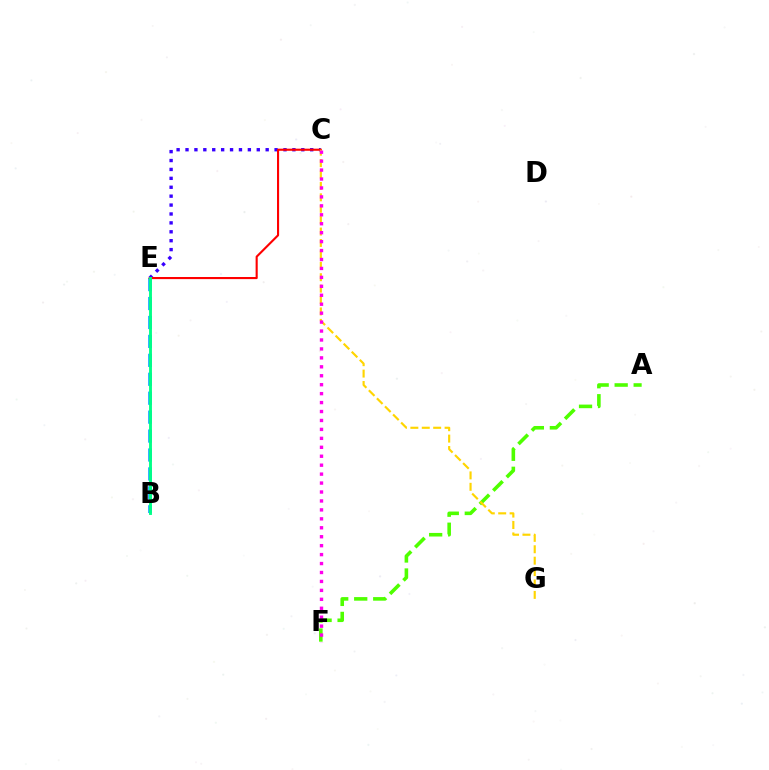{('A', 'F'): [{'color': '#4fff00', 'line_style': 'dashed', 'thickness': 2.58}], ('C', 'E'): [{'color': '#3700ff', 'line_style': 'dotted', 'thickness': 2.42}, {'color': '#ff0000', 'line_style': 'solid', 'thickness': 1.52}], ('B', 'E'): [{'color': '#009eff', 'line_style': 'dashed', 'thickness': 2.57}, {'color': '#00ff86', 'line_style': 'solid', 'thickness': 2.07}], ('C', 'G'): [{'color': '#ffd500', 'line_style': 'dashed', 'thickness': 1.55}], ('C', 'F'): [{'color': '#ff00ed', 'line_style': 'dotted', 'thickness': 2.43}]}